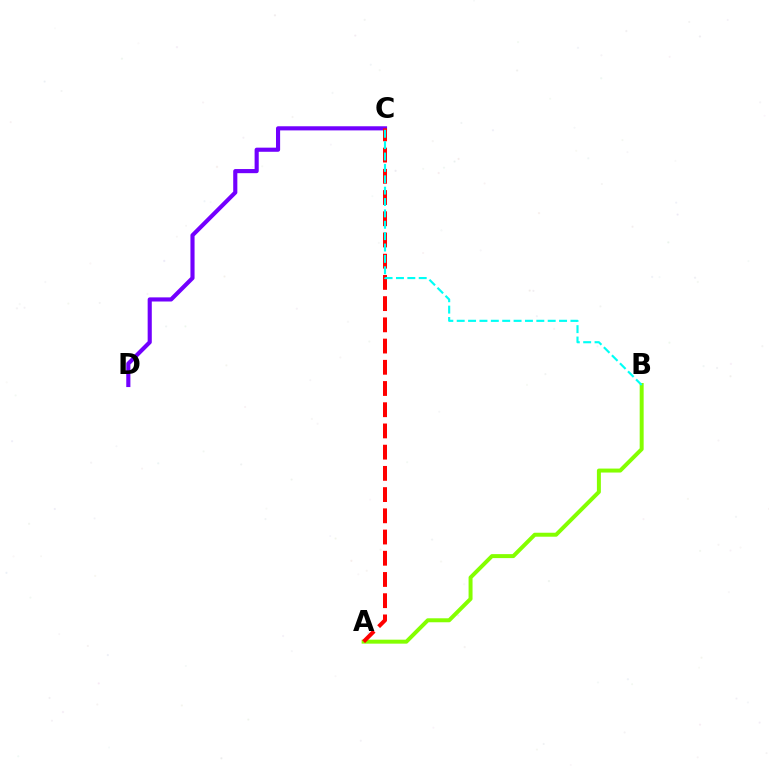{('A', 'B'): [{'color': '#84ff00', 'line_style': 'solid', 'thickness': 2.86}], ('C', 'D'): [{'color': '#7200ff', 'line_style': 'solid', 'thickness': 2.97}], ('A', 'C'): [{'color': '#ff0000', 'line_style': 'dashed', 'thickness': 2.88}], ('B', 'C'): [{'color': '#00fff6', 'line_style': 'dashed', 'thickness': 1.55}]}